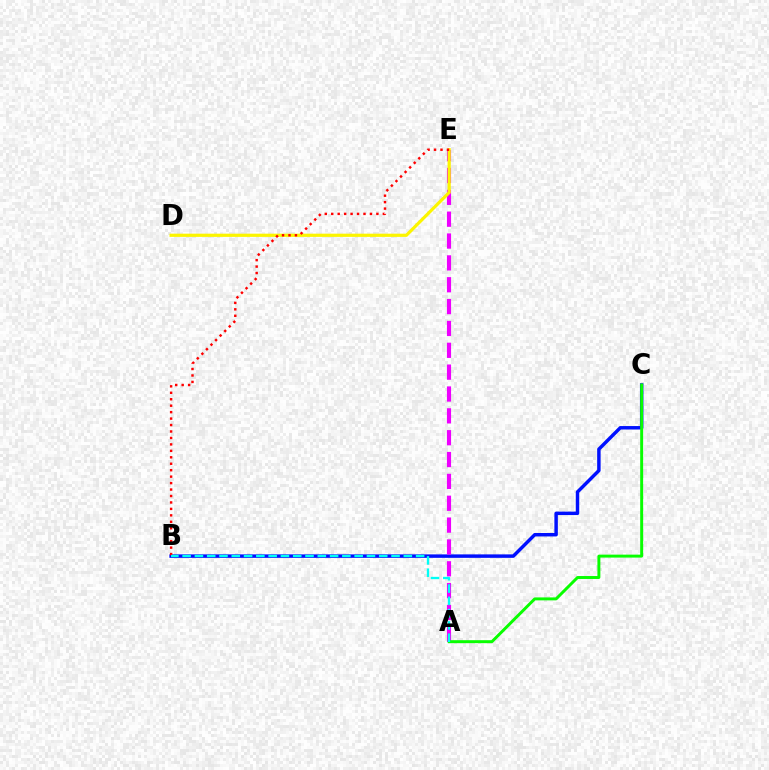{('B', 'C'): [{'color': '#0010ff', 'line_style': 'solid', 'thickness': 2.49}], ('A', 'E'): [{'color': '#ee00ff', 'line_style': 'dashed', 'thickness': 2.97}], ('A', 'C'): [{'color': '#08ff00', 'line_style': 'solid', 'thickness': 2.12}], ('D', 'E'): [{'color': '#fcf500', 'line_style': 'solid', 'thickness': 2.31}], ('B', 'E'): [{'color': '#ff0000', 'line_style': 'dotted', 'thickness': 1.75}], ('A', 'B'): [{'color': '#00fff6', 'line_style': 'dashed', 'thickness': 1.67}]}